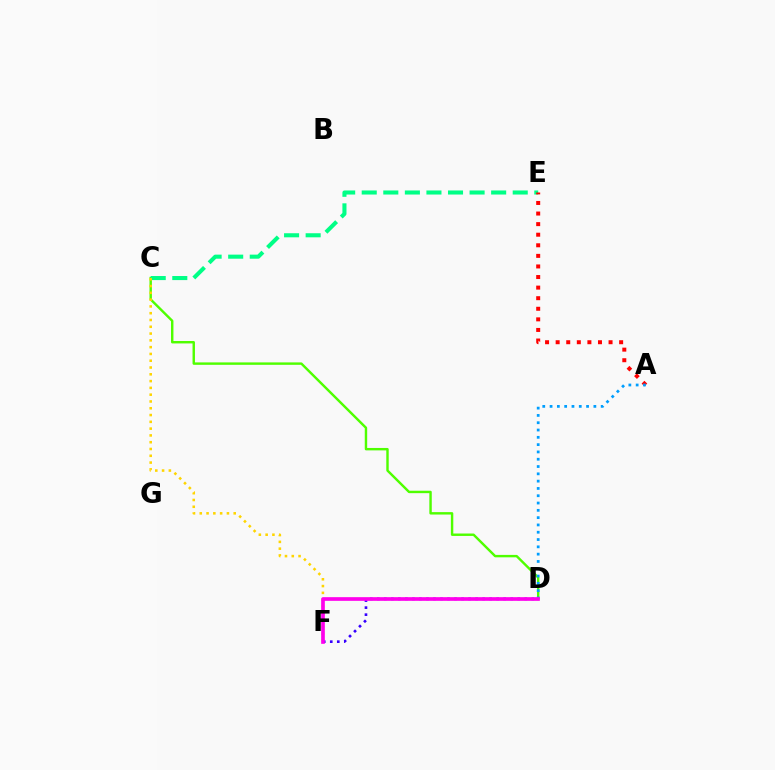{('C', 'D'): [{'color': '#4fff00', 'line_style': 'solid', 'thickness': 1.74}], ('C', 'E'): [{'color': '#00ff86', 'line_style': 'dashed', 'thickness': 2.93}], ('C', 'F'): [{'color': '#ffd500', 'line_style': 'dotted', 'thickness': 1.84}], ('A', 'E'): [{'color': '#ff0000', 'line_style': 'dotted', 'thickness': 2.87}], ('D', 'F'): [{'color': '#3700ff', 'line_style': 'dotted', 'thickness': 1.91}, {'color': '#ff00ed', 'line_style': 'solid', 'thickness': 2.64}], ('A', 'D'): [{'color': '#009eff', 'line_style': 'dotted', 'thickness': 1.98}]}